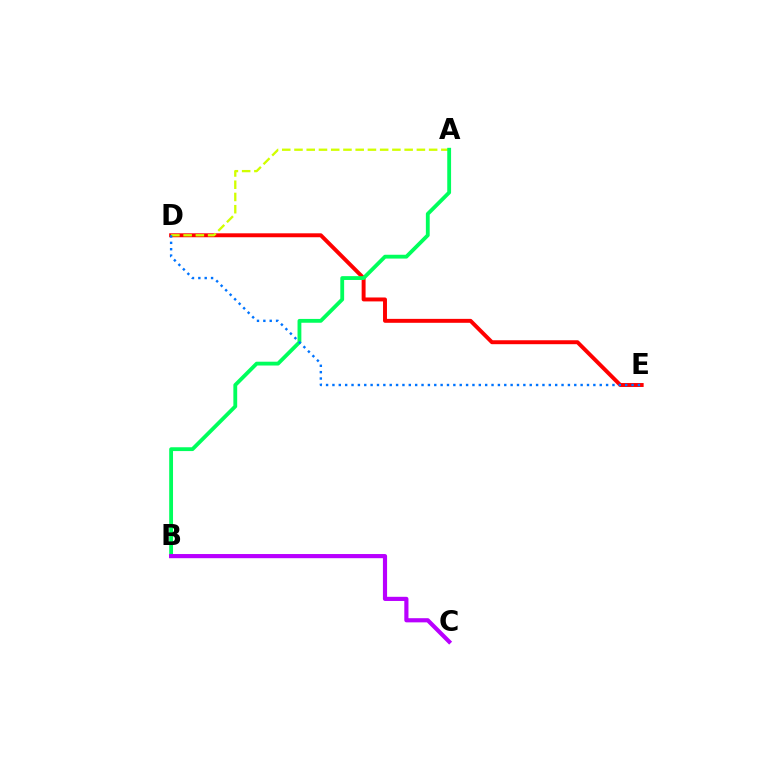{('D', 'E'): [{'color': '#ff0000', 'line_style': 'solid', 'thickness': 2.83}, {'color': '#0074ff', 'line_style': 'dotted', 'thickness': 1.73}], ('A', 'D'): [{'color': '#d1ff00', 'line_style': 'dashed', 'thickness': 1.66}], ('A', 'B'): [{'color': '#00ff5c', 'line_style': 'solid', 'thickness': 2.75}], ('B', 'C'): [{'color': '#b900ff', 'line_style': 'solid', 'thickness': 2.99}]}